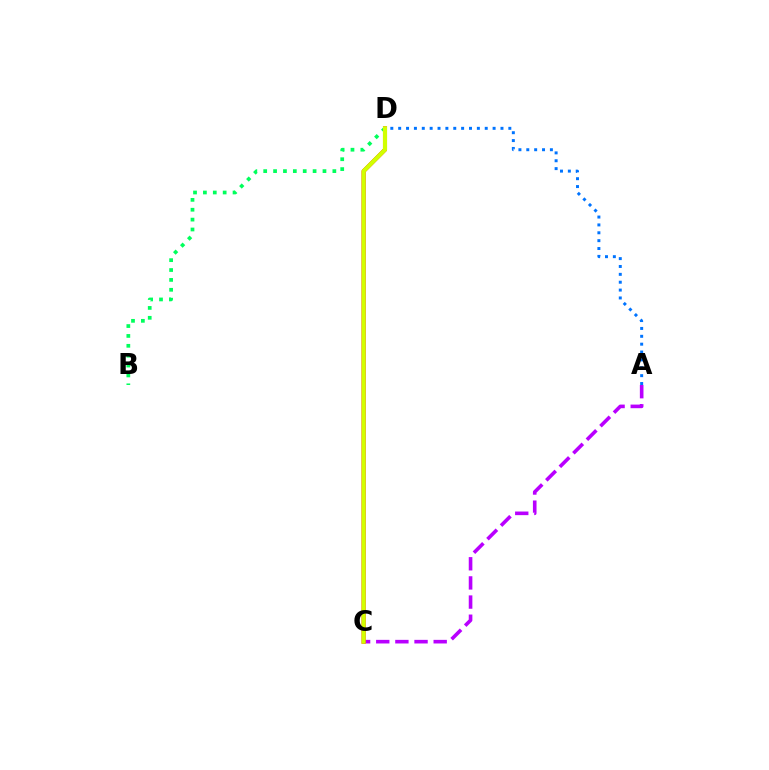{('A', 'C'): [{'color': '#b900ff', 'line_style': 'dashed', 'thickness': 2.6}], ('B', 'D'): [{'color': '#00ff5c', 'line_style': 'dotted', 'thickness': 2.68}], ('C', 'D'): [{'color': '#ff0000', 'line_style': 'solid', 'thickness': 2.9}, {'color': '#d1ff00', 'line_style': 'solid', 'thickness': 3.0}], ('A', 'D'): [{'color': '#0074ff', 'line_style': 'dotted', 'thickness': 2.14}]}